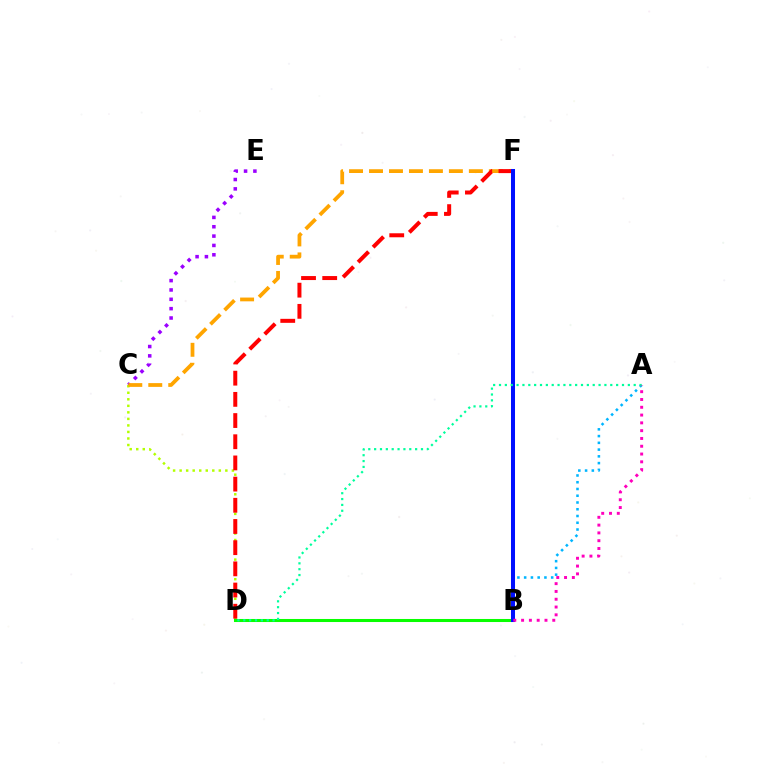{('C', 'E'): [{'color': '#9b00ff', 'line_style': 'dotted', 'thickness': 2.54}], ('C', 'D'): [{'color': '#b3ff00', 'line_style': 'dotted', 'thickness': 1.77}], ('C', 'F'): [{'color': '#ffa500', 'line_style': 'dashed', 'thickness': 2.71}], ('D', 'F'): [{'color': '#ff0000', 'line_style': 'dashed', 'thickness': 2.88}], ('A', 'B'): [{'color': '#00b5ff', 'line_style': 'dotted', 'thickness': 1.83}, {'color': '#ff00bd', 'line_style': 'dotted', 'thickness': 2.12}], ('B', 'D'): [{'color': '#08ff00', 'line_style': 'solid', 'thickness': 2.2}], ('B', 'F'): [{'color': '#0010ff', 'line_style': 'solid', 'thickness': 2.9}], ('A', 'D'): [{'color': '#00ff9d', 'line_style': 'dotted', 'thickness': 1.59}]}